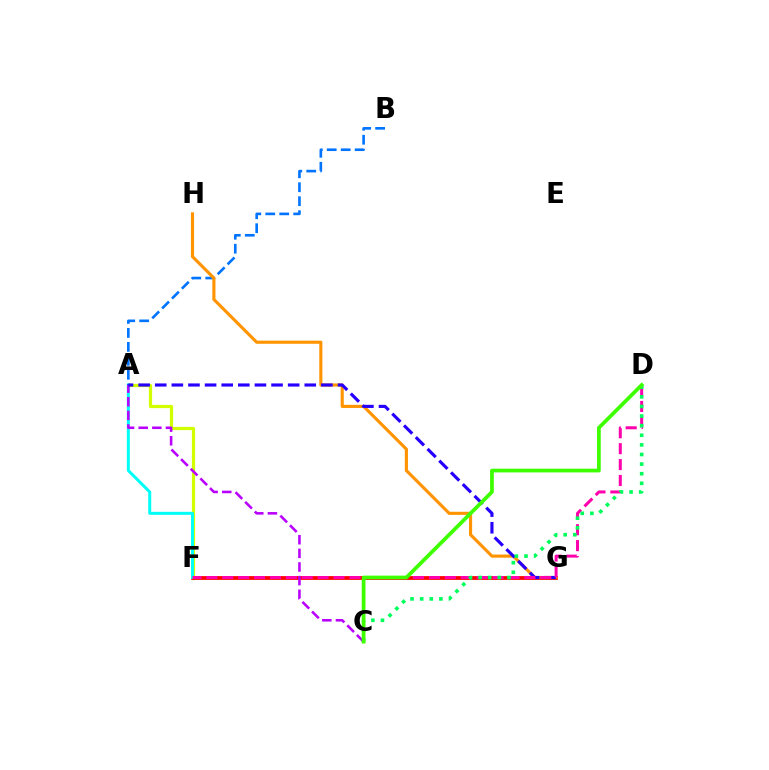{('A', 'F'): [{'color': '#d1ff00', 'line_style': 'solid', 'thickness': 2.33}, {'color': '#00fff6', 'line_style': 'solid', 'thickness': 2.16}], ('F', 'G'): [{'color': '#ff0000', 'line_style': 'solid', 'thickness': 2.73}], ('A', 'B'): [{'color': '#0074ff', 'line_style': 'dashed', 'thickness': 1.9}], ('G', 'H'): [{'color': '#ff9400', 'line_style': 'solid', 'thickness': 2.25}], ('A', 'C'): [{'color': '#b900ff', 'line_style': 'dashed', 'thickness': 1.85}], ('A', 'G'): [{'color': '#2500ff', 'line_style': 'dashed', 'thickness': 2.26}], ('D', 'F'): [{'color': '#ff00ac', 'line_style': 'dashed', 'thickness': 2.16}], ('C', 'D'): [{'color': '#00ff5c', 'line_style': 'dotted', 'thickness': 2.61}, {'color': '#3dff00', 'line_style': 'solid', 'thickness': 2.68}]}